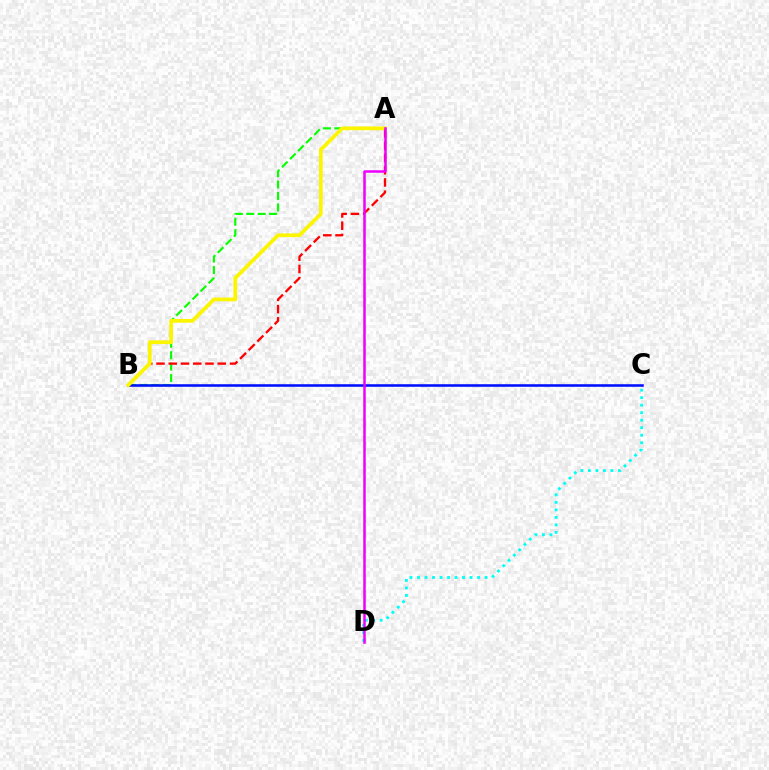{('A', 'B'): [{'color': '#08ff00', 'line_style': 'dashed', 'thickness': 1.55}, {'color': '#ff0000', 'line_style': 'dashed', 'thickness': 1.66}, {'color': '#fcf500', 'line_style': 'solid', 'thickness': 2.68}], ('C', 'D'): [{'color': '#00fff6', 'line_style': 'dotted', 'thickness': 2.04}], ('B', 'C'): [{'color': '#0010ff', 'line_style': 'solid', 'thickness': 1.85}], ('A', 'D'): [{'color': '#ee00ff', 'line_style': 'solid', 'thickness': 1.81}]}